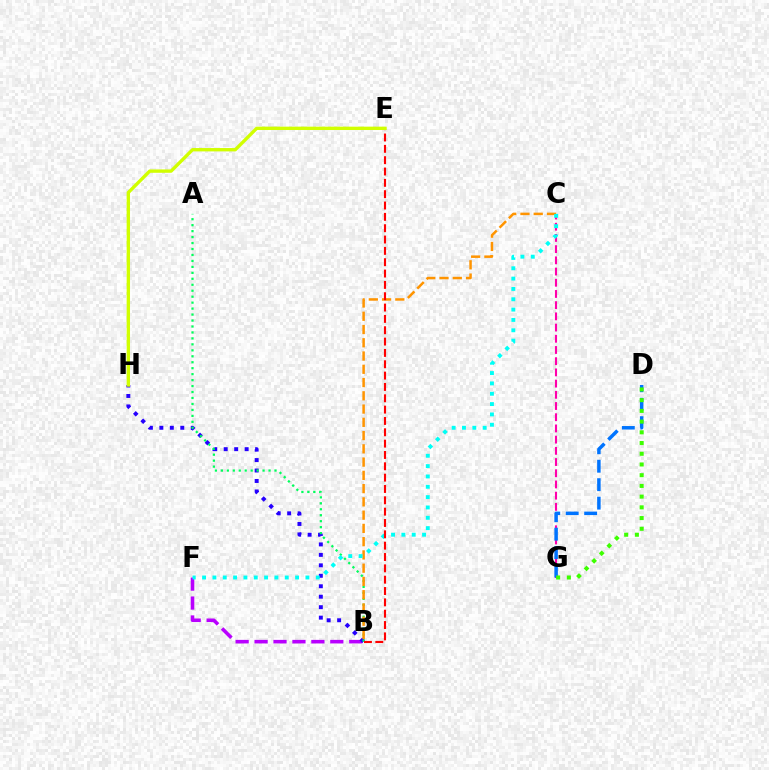{('B', 'F'): [{'color': '#b900ff', 'line_style': 'dashed', 'thickness': 2.57}], ('B', 'H'): [{'color': '#2500ff', 'line_style': 'dotted', 'thickness': 2.84}], ('C', 'G'): [{'color': '#ff00ac', 'line_style': 'dashed', 'thickness': 1.52}], ('A', 'B'): [{'color': '#00ff5c', 'line_style': 'dotted', 'thickness': 1.62}], ('D', 'G'): [{'color': '#0074ff', 'line_style': 'dashed', 'thickness': 2.51}, {'color': '#3dff00', 'line_style': 'dotted', 'thickness': 2.91}], ('B', 'C'): [{'color': '#ff9400', 'line_style': 'dashed', 'thickness': 1.8}], ('C', 'F'): [{'color': '#00fff6', 'line_style': 'dotted', 'thickness': 2.81}], ('B', 'E'): [{'color': '#ff0000', 'line_style': 'dashed', 'thickness': 1.54}], ('E', 'H'): [{'color': '#d1ff00', 'line_style': 'solid', 'thickness': 2.42}]}